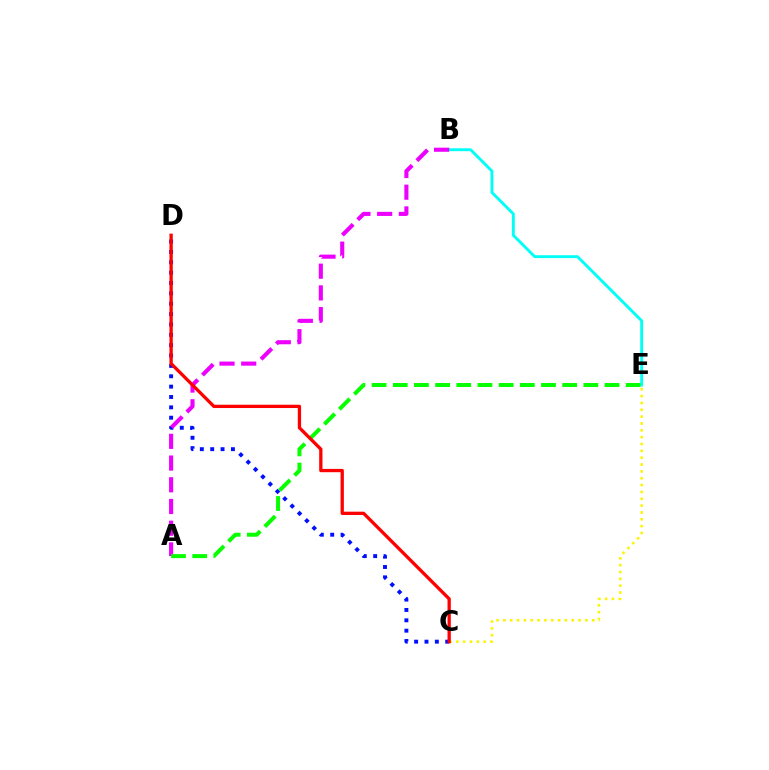{('B', 'E'): [{'color': '#00fff6', 'line_style': 'solid', 'thickness': 2.08}], ('C', 'D'): [{'color': '#0010ff', 'line_style': 'dotted', 'thickness': 2.82}, {'color': '#ff0000', 'line_style': 'solid', 'thickness': 2.37}], ('C', 'E'): [{'color': '#fcf500', 'line_style': 'dotted', 'thickness': 1.86}], ('A', 'B'): [{'color': '#ee00ff', 'line_style': 'dashed', 'thickness': 2.95}], ('A', 'E'): [{'color': '#08ff00', 'line_style': 'dashed', 'thickness': 2.88}]}